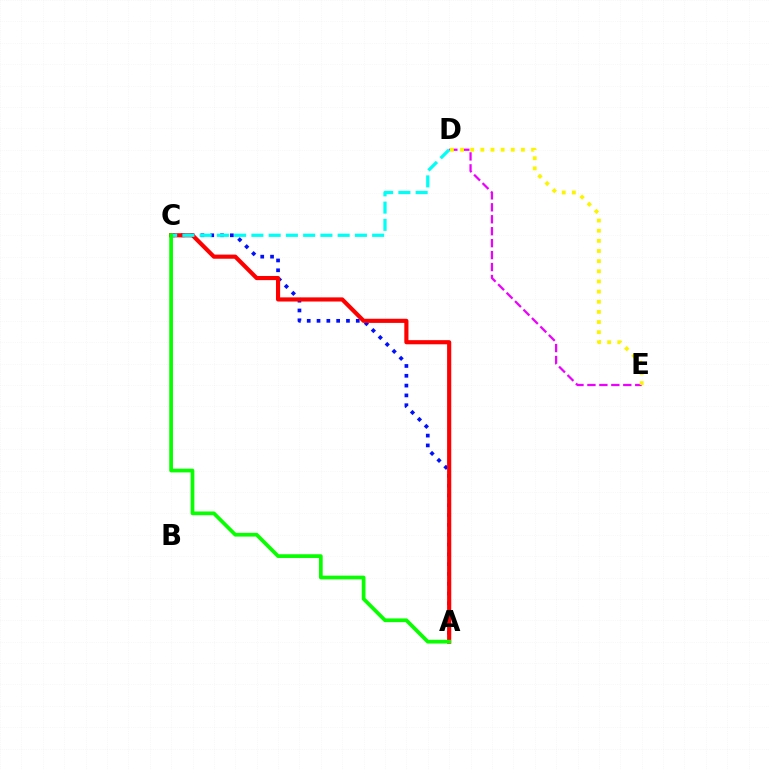{('D', 'E'): [{'color': '#ee00ff', 'line_style': 'dashed', 'thickness': 1.62}, {'color': '#fcf500', 'line_style': 'dotted', 'thickness': 2.76}], ('A', 'C'): [{'color': '#0010ff', 'line_style': 'dotted', 'thickness': 2.67}, {'color': '#ff0000', 'line_style': 'solid', 'thickness': 2.98}, {'color': '#08ff00', 'line_style': 'solid', 'thickness': 2.69}], ('C', 'D'): [{'color': '#00fff6', 'line_style': 'dashed', 'thickness': 2.34}]}